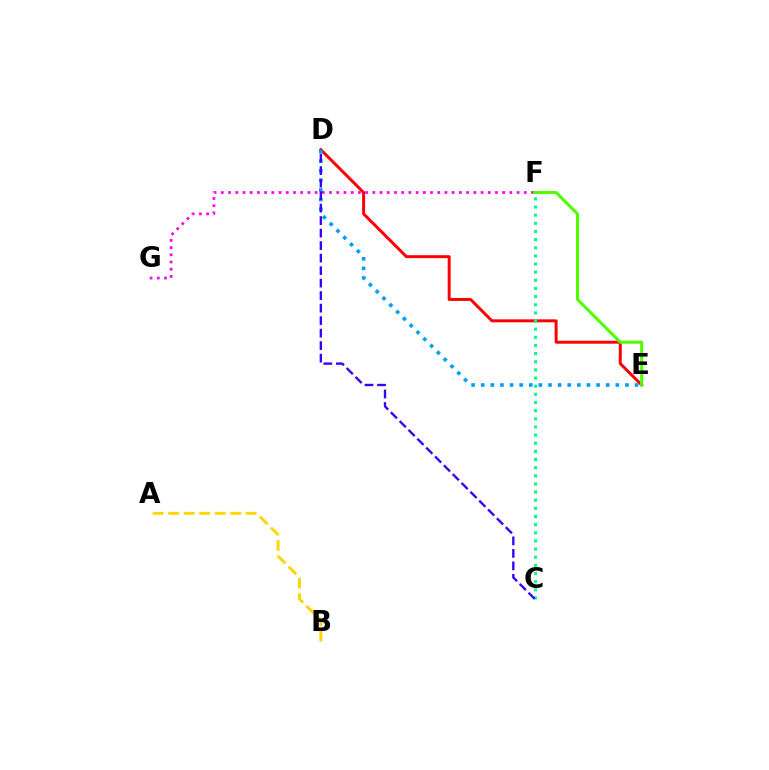{('D', 'E'): [{'color': '#ff0000', 'line_style': 'solid', 'thickness': 2.13}, {'color': '#009eff', 'line_style': 'dotted', 'thickness': 2.61}], ('A', 'B'): [{'color': '#ffd500', 'line_style': 'dashed', 'thickness': 2.11}], ('F', 'G'): [{'color': '#ff00ed', 'line_style': 'dotted', 'thickness': 1.96}], ('E', 'F'): [{'color': '#4fff00', 'line_style': 'solid', 'thickness': 2.18}], ('C', 'F'): [{'color': '#00ff86', 'line_style': 'dotted', 'thickness': 2.21}], ('C', 'D'): [{'color': '#3700ff', 'line_style': 'dashed', 'thickness': 1.7}]}